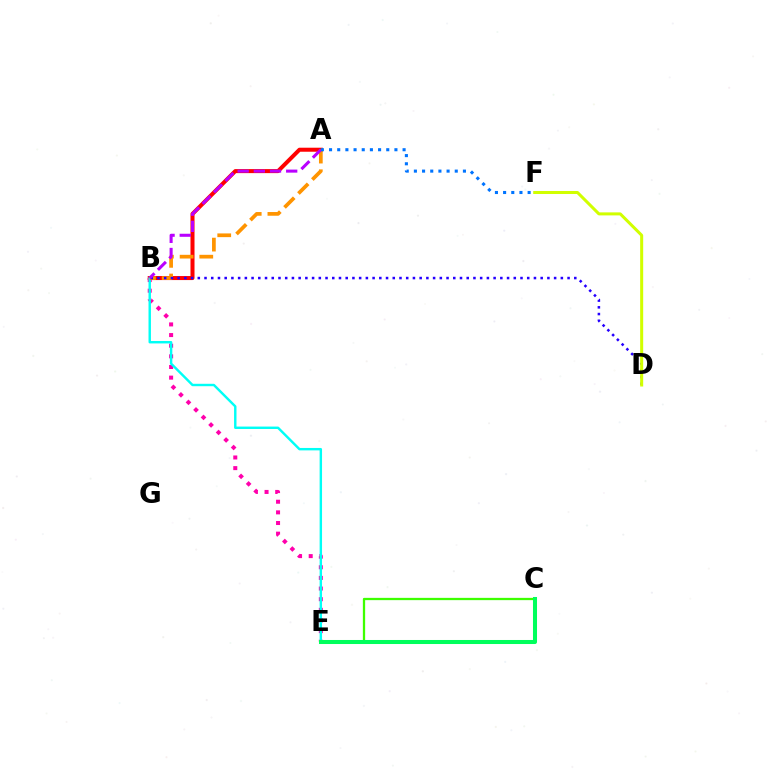{('A', 'B'): [{'color': '#ff0000', 'line_style': 'solid', 'thickness': 2.9}, {'color': '#ff9400', 'line_style': 'dashed', 'thickness': 2.67}, {'color': '#b900ff', 'line_style': 'dashed', 'thickness': 2.2}], ('B', 'E'): [{'color': '#ff00ac', 'line_style': 'dotted', 'thickness': 2.89}, {'color': '#00fff6', 'line_style': 'solid', 'thickness': 1.74}], ('C', 'E'): [{'color': '#3dff00', 'line_style': 'solid', 'thickness': 1.64}, {'color': '#00ff5c', 'line_style': 'solid', 'thickness': 2.91}], ('B', 'D'): [{'color': '#2500ff', 'line_style': 'dotted', 'thickness': 1.83}], ('A', 'F'): [{'color': '#0074ff', 'line_style': 'dotted', 'thickness': 2.22}], ('D', 'F'): [{'color': '#d1ff00', 'line_style': 'solid', 'thickness': 2.18}]}